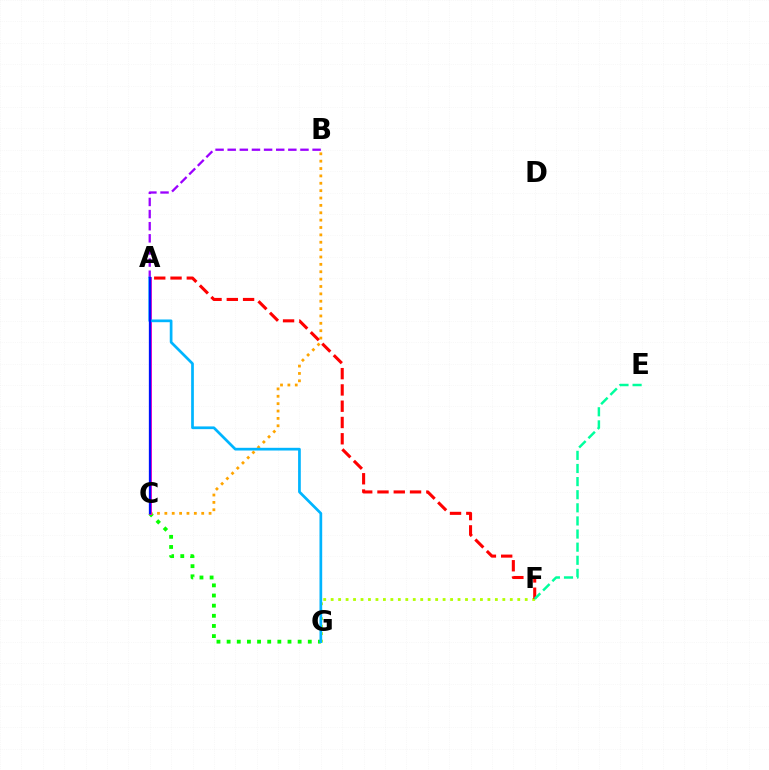{('A', 'B'): [{'color': '#9b00ff', 'line_style': 'dashed', 'thickness': 1.65}], ('C', 'G'): [{'color': '#08ff00', 'line_style': 'dotted', 'thickness': 2.76}], ('F', 'G'): [{'color': '#b3ff00', 'line_style': 'dotted', 'thickness': 2.03}], ('B', 'C'): [{'color': '#ffa500', 'line_style': 'dotted', 'thickness': 2.0}], ('A', 'C'): [{'color': '#ff00bd', 'line_style': 'solid', 'thickness': 2.07}, {'color': '#0010ff', 'line_style': 'solid', 'thickness': 1.65}], ('A', 'G'): [{'color': '#00b5ff', 'line_style': 'solid', 'thickness': 1.96}], ('A', 'F'): [{'color': '#ff0000', 'line_style': 'dashed', 'thickness': 2.21}], ('E', 'F'): [{'color': '#00ff9d', 'line_style': 'dashed', 'thickness': 1.78}]}